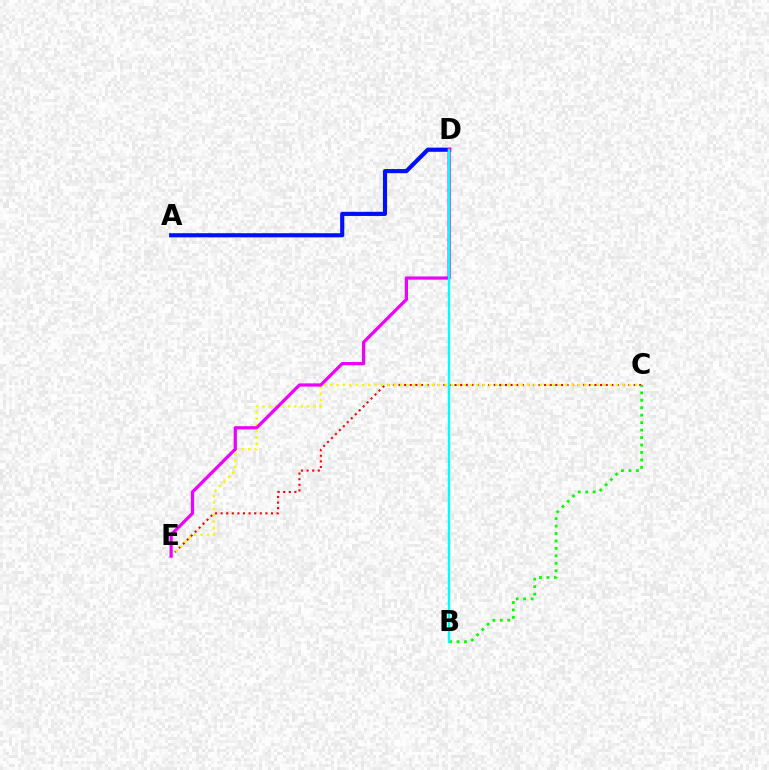{('C', 'E'): [{'color': '#ff0000', 'line_style': 'dotted', 'thickness': 1.52}, {'color': '#fcf500', 'line_style': 'dotted', 'thickness': 1.73}], ('A', 'D'): [{'color': '#0010ff', 'line_style': 'solid', 'thickness': 2.98}], ('D', 'E'): [{'color': '#ee00ff', 'line_style': 'solid', 'thickness': 2.32}], ('B', 'C'): [{'color': '#08ff00', 'line_style': 'dotted', 'thickness': 2.02}], ('B', 'D'): [{'color': '#00fff6', 'line_style': 'solid', 'thickness': 1.69}]}